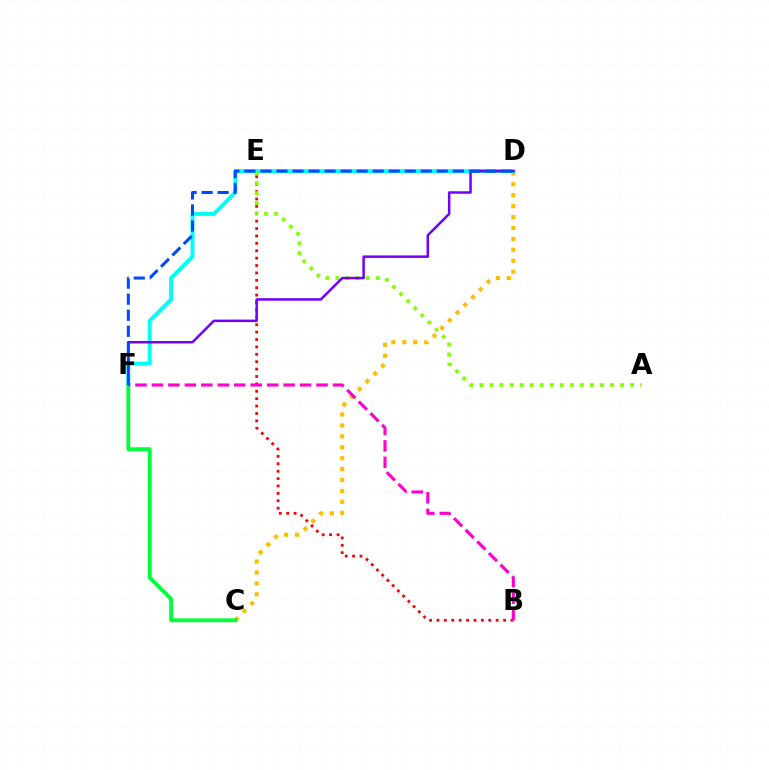{('C', 'D'): [{'color': '#ffbd00', 'line_style': 'dotted', 'thickness': 2.97}], ('D', 'F'): [{'color': '#00fff6', 'line_style': 'solid', 'thickness': 2.84}, {'color': '#7200ff', 'line_style': 'solid', 'thickness': 1.8}, {'color': '#004bff', 'line_style': 'dashed', 'thickness': 2.18}], ('B', 'E'): [{'color': '#ff0000', 'line_style': 'dotted', 'thickness': 2.01}], ('A', 'E'): [{'color': '#84ff00', 'line_style': 'dotted', 'thickness': 2.73}], ('C', 'F'): [{'color': '#00ff39', 'line_style': 'solid', 'thickness': 2.76}], ('B', 'F'): [{'color': '#ff00cf', 'line_style': 'dashed', 'thickness': 2.24}]}